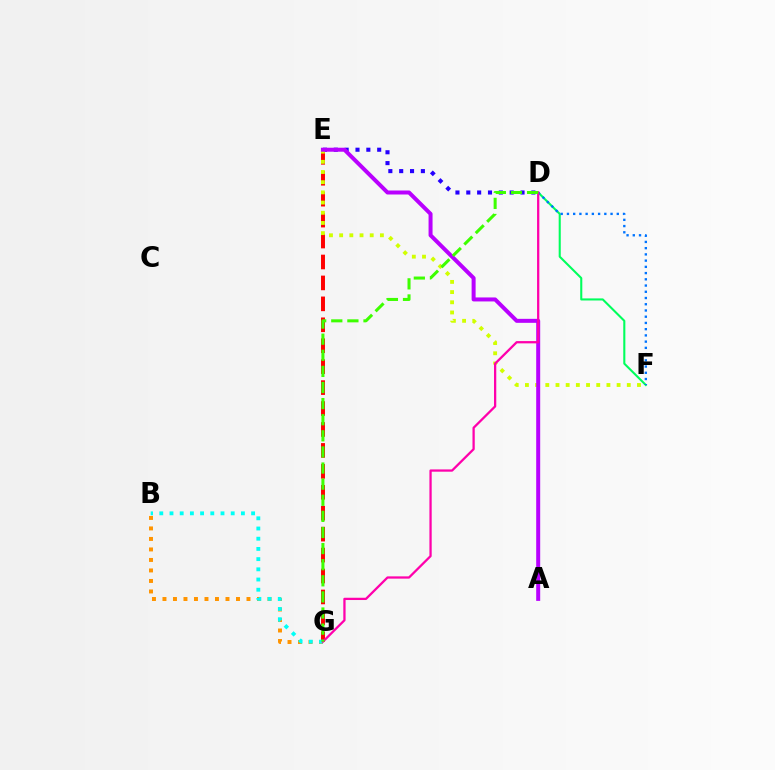{('D', 'F'): [{'color': '#00ff5c', 'line_style': 'solid', 'thickness': 1.5}, {'color': '#0074ff', 'line_style': 'dotted', 'thickness': 1.69}], ('B', 'G'): [{'color': '#ff9400', 'line_style': 'dotted', 'thickness': 2.85}, {'color': '#00fff6', 'line_style': 'dotted', 'thickness': 2.77}], ('E', 'G'): [{'color': '#ff0000', 'line_style': 'dashed', 'thickness': 2.84}], ('D', 'E'): [{'color': '#2500ff', 'line_style': 'dotted', 'thickness': 2.95}], ('E', 'F'): [{'color': '#d1ff00', 'line_style': 'dotted', 'thickness': 2.77}], ('A', 'E'): [{'color': '#b900ff', 'line_style': 'solid', 'thickness': 2.88}], ('D', 'G'): [{'color': '#ff00ac', 'line_style': 'solid', 'thickness': 1.64}, {'color': '#3dff00', 'line_style': 'dashed', 'thickness': 2.19}]}